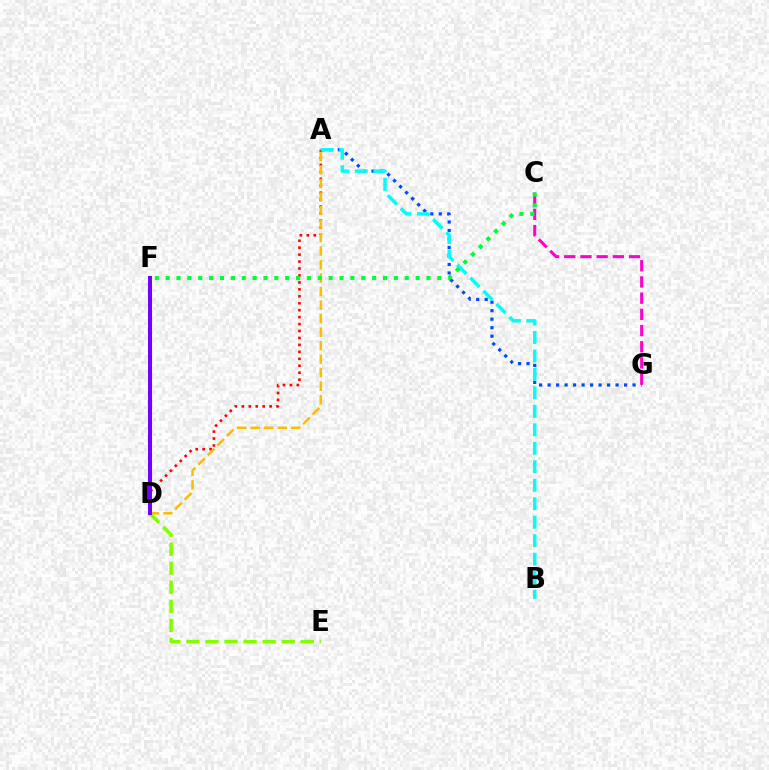{('C', 'G'): [{'color': '#ff00cf', 'line_style': 'dashed', 'thickness': 2.2}], ('A', 'D'): [{'color': '#ff0000', 'line_style': 'dotted', 'thickness': 1.89}, {'color': '#ffbd00', 'line_style': 'dashed', 'thickness': 1.84}], ('D', 'E'): [{'color': '#84ff00', 'line_style': 'dashed', 'thickness': 2.59}], ('A', 'G'): [{'color': '#004bff', 'line_style': 'dotted', 'thickness': 2.31}], ('A', 'B'): [{'color': '#00fff6', 'line_style': 'dashed', 'thickness': 2.51}], ('C', 'F'): [{'color': '#00ff39', 'line_style': 'dotted', 'thickness': 2.95}], ('D', 'F'): [{'color': '#7200ff', 'line_style': 'solid', 'thickness': 2.9}]}